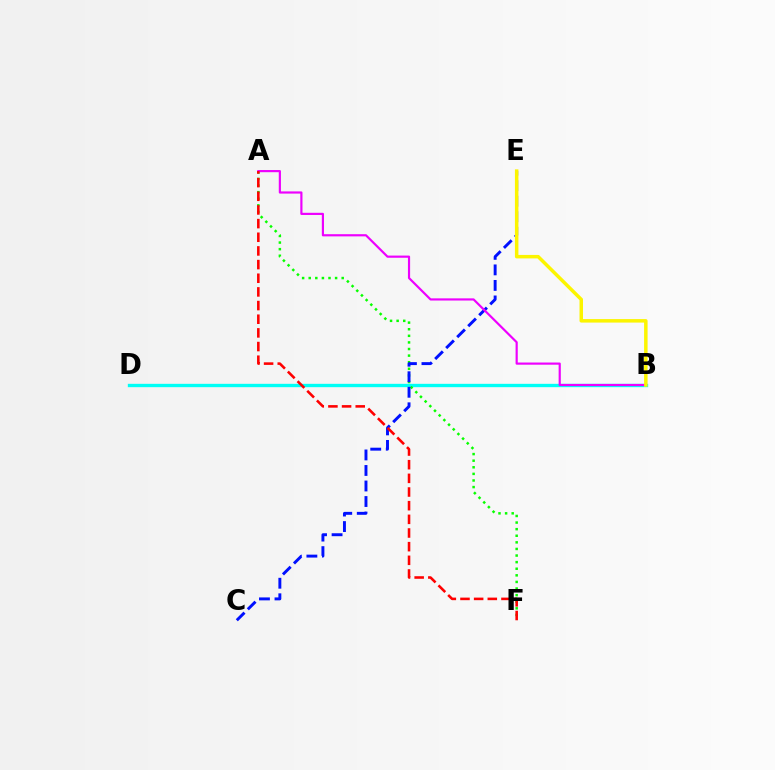{('B', 'D'): [{'color': '#00fff6', 'line_style': 'solid', 'thickness': 2.41}], ('A', 'F'): [{'color': '#08ff00', 'line_style': 'dotted', 'thickness': 1.79}, {'color': '#ff0000', 'line_style': 'dashed', 'thickness': 1.86}], ('C', 'E'): [{'color': '#0010ff', 'line_style': 'dashed', 'thickness': 2.11}], ('A', 'B'): [{'color': '#ee00ff', 'line_style': 'solid', 'thickness': 1.57}], ('B', 'E'): [{'color': '#fcf500', 'line_style': 'solid', 'thickness': 2.51}]}